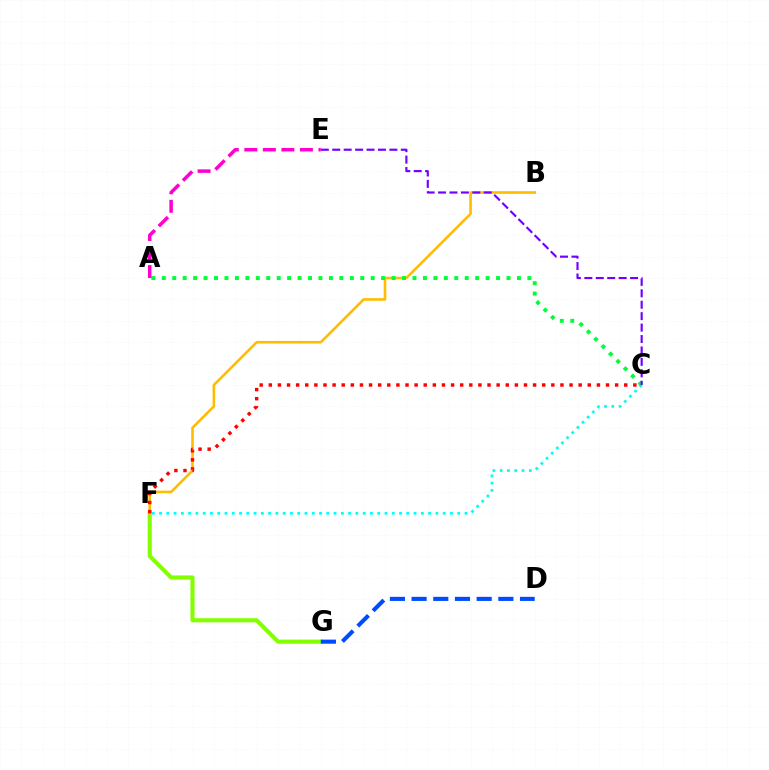{('C', 'F'): [{'color': '#00fff6', 'line_style': 'dotted', 'thickness': 1.98}, {'color': '#ff0000', 'line_style': 'dotted', 'thickness': 2.48}], ('F', 'G'): [{'color': '#84ff00', 'line_style': 'solid', 'thickness': 2.97}], ('B', 'F'): [{'color': '#ffbd00', 'line_style': 'solid', 'thickness': 1.88}], ('D', 'G'): [{'color': '#004bff', 'line_style': 'dashed', 'thickness': 2.95}], ('A', 'C'): [{'color': '#00ff39', 'line_style': 'dotted', 'thickness': 2.84}], ('C', 'E'): [{'color': '#7200ff', 'line_style': 'dashed', 'thickness': 1.55}], ('A', 'E'): [{'color': '#ff00cf', 'line_style': 'dashed', 'thickness': 2.52}]}